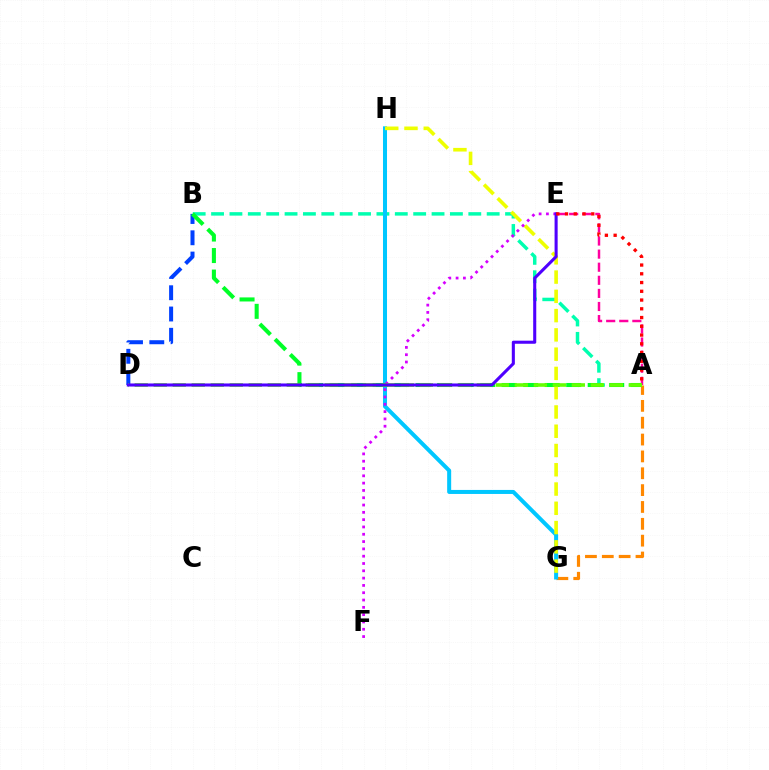{('A', 'E'): [{'color': '#ff00a0', 'line_style': 'dashed', 'thickness': 1.78}, {'color': '#ff0000', 'line_style': 'dotted', 'thickness': 2.38}], ('A', 'B'): [{'color': '#00ffaf', 'line_style': 'dashed', 'thickness': 2.5}, {'color': '#00ff27', 'line_style': 'dashed', 'thickness': 2.92}], ('B', 'D'): [{'color': '#003fff', 'line_style': 'dashed', 'thickness': 2.89}], ('A', 'G'): [{'color': '#ff8800', 'line_style': 'dashed', 'thickness': 2.29}], ('G', 'H'): [{'color': '#00c7ff', 'line_style': 'solid', 'thickness': 2.89}, {'color': '#eeff00', 'line_style': 'dashed', 'thickness': 2.62}], ('E', 'F'): [{'color': '#d600ff', 'line_style': 'dotted', 'thickness': 1.99}], ('A', 'D'): [{'color': '#66ff00', 'line_style': 'dashed', 'thickness': 2.58}], ('D', 'E'): [{'color': '#4f00ff', 'line_style': 'solid', 'thickness': 2.21}]}